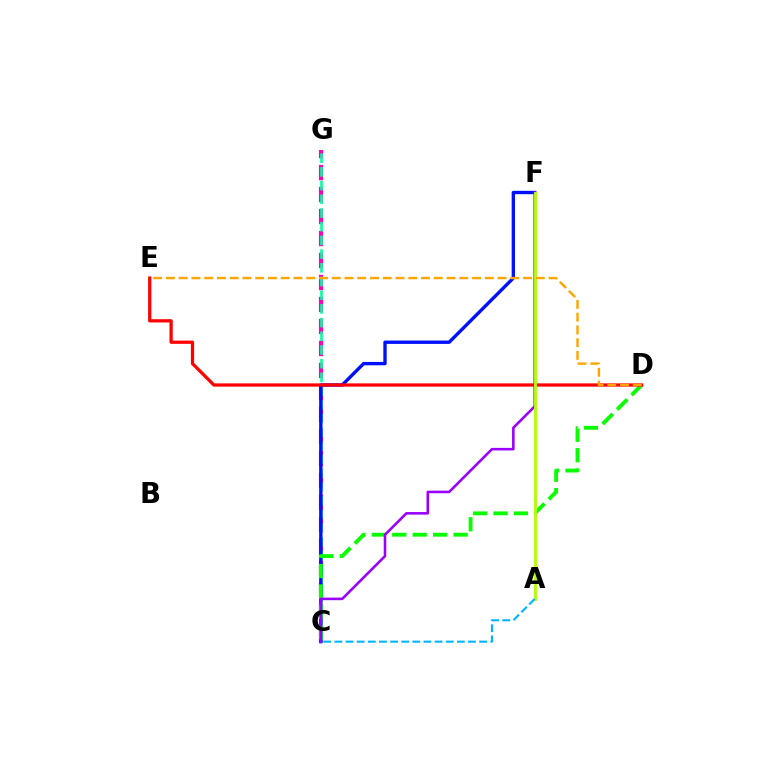{('C', 'G'): [{'color': '#ff00bd', 'line_style': 'dashed', 'thickness': 2.99}, {'color': '#00ff9d', 'line_style': 'dashed', 'thickness': 1.86}], ('C', 'F'): [{'color': '#0010ff', 'line_style': 'solid', 'thickness': 2.42}, {'color': '#9b00ff', 'line_style': 'solid', 'thickness': 1.85}], ('C', 'D'): [{'color': '#08ff00', 'line_style': 'dashed', 'thickness': 2.78}], ('D', 'E'): [{'color': '#ff0000', 'line_style': 'solid', 'thickness': 2.34}, {'color': '#ffa500', 'line_style': 'dashed', 'thickness': 1.73}], ('A', 'F'): [{'color': '#b3ff00', 'line_style': 'solid', 'thickness': 2.05}], ('A', 'C'): [{'color': '#00b5ff', 'line_style': 'dashed', 'thickness': 1.51}]}